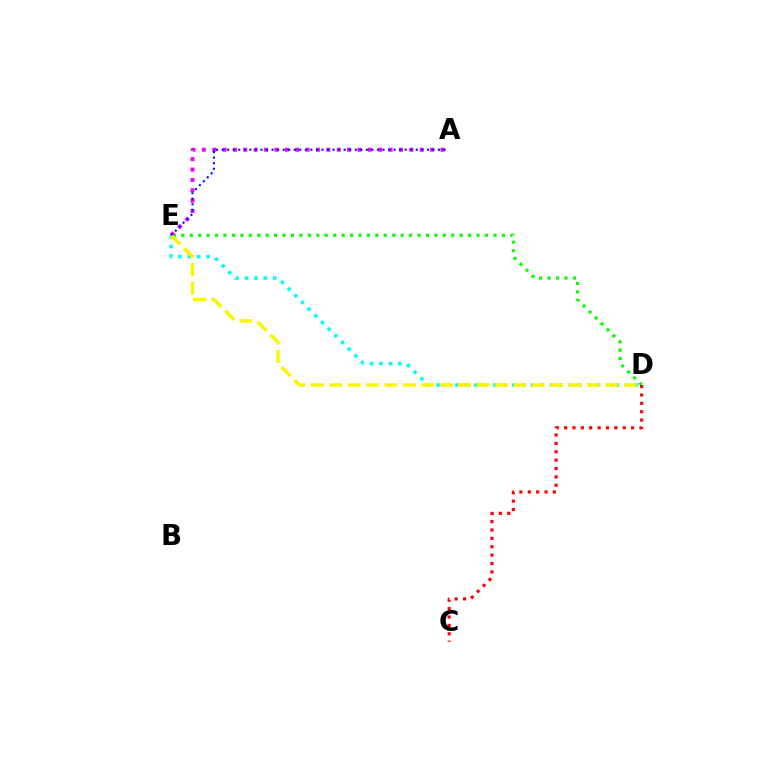{('D', 'E'): [{'color': '#08ff00', 'line_style': 'dotted', 'thickness': 2.29}, {'color': '#00fff6', 'line_style': 'dotted', 'thickness': 2.56}, {'color': '#fcf500', 'line_style': 'dashed', 'thickness': 2.5}], ('A', 'E'): [{'color': '#ee00ff', 'line_style': 'dotted', 'thickness': 2.82}, {'color': '#0010ff', 'line_style': 'dotted', 'thickness': 1.51}], ('C', 'D'): [{'color': '#ff0000', 'line_style': 'dotted', 'thickness': 2.28}]}